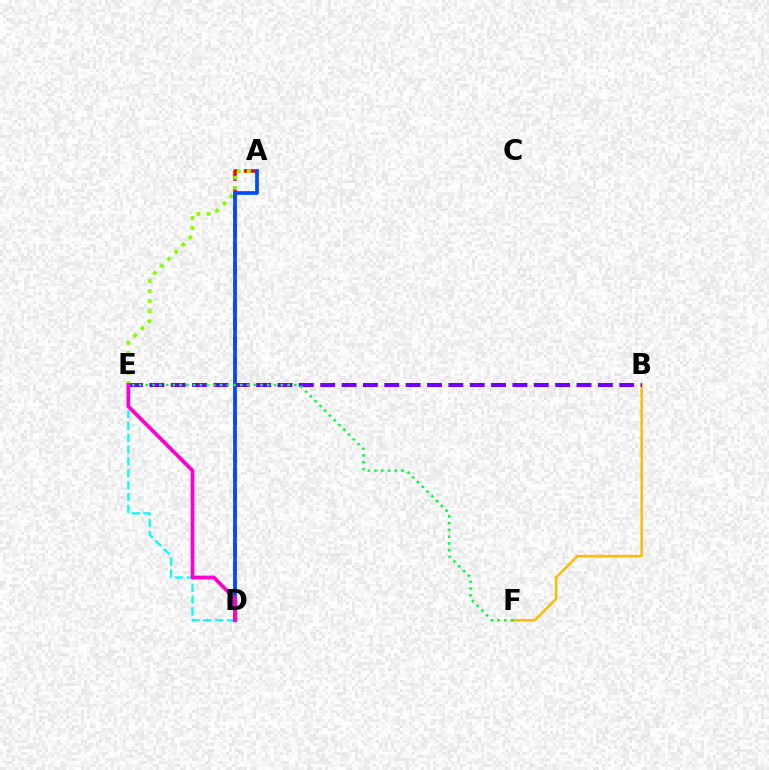{('B', 'F'): [{'color': '#ffbd00', 'line_style': 'solid', 'thickness': 1.84}], ('B', 'E'): [{'color': '#7200ff', 'line_style': 'dashed', 'thickness': 2.9}], ('D', 'E'): [{'color': '#00fff6', 'line_style': 'dashed', 'thickness': 1.61}, {'color': '#ff00cf', 'line_style': 'solid', 'thickness': 2.73}], ('A', 'D'): [{'color': '#ff0000', 'line_style': 'dashed', 'thickness': 2.55}, {'color': '#004bff', 'line_style': 'solid', 'thickness': 2.67}], ('A', 'E'): [{'color': '#84ff00', 'line_style': 'dotted', 'thickness': 2.74}], ('E', 'F'): [{'color': '#00ff39', 'line_style': 'dotted', 'thickness': 1.83}]}